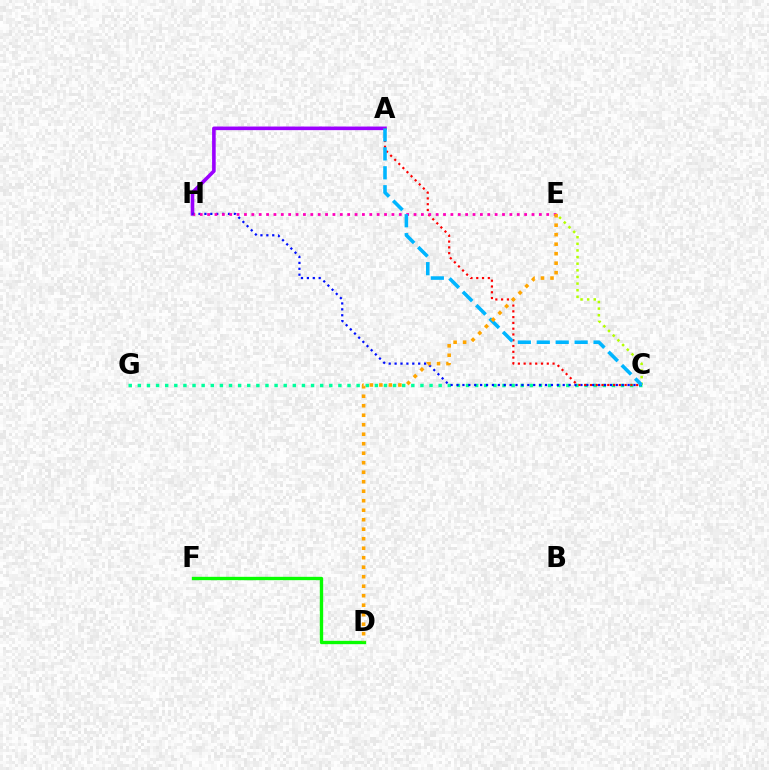{('A', 'H'): [{'color': '#9b00ff', 'line_style': 'solid', 'thickness': 2.59}], ('D', 'F'): [{'color': '#08ff00', 'line_style': 'solid', 'thickness': 2.41}], ('C', 'G'): [{'color': '#00ff9d', 'line_style': 'dotted', 'thickness': 2.48}], ('C', 'H'): [{'color': '#0010ff', 'line_style': 'dotted', 'thickness': 1.6}], ('C', 'E'): [{'color': '#b3ff00', 'line_style': 'dotted', 'thickness': 1.8}], ('A', 'C'): [{'color': '#ff0000', 'line_style': 'dotted', 'thickness': 1.57}, {'color': '#00b5ff', 'line_style': 'dashed', 'thickness': 2.57}], ('E', 'H'): [{'color': '#ff00bd', 'line_style': 'dotted', 'thickness': 2.0}], ('D', 'E'): [{'color': '#ffa500', 'line_style': 'dotted', 'thickness': 2.58}]}